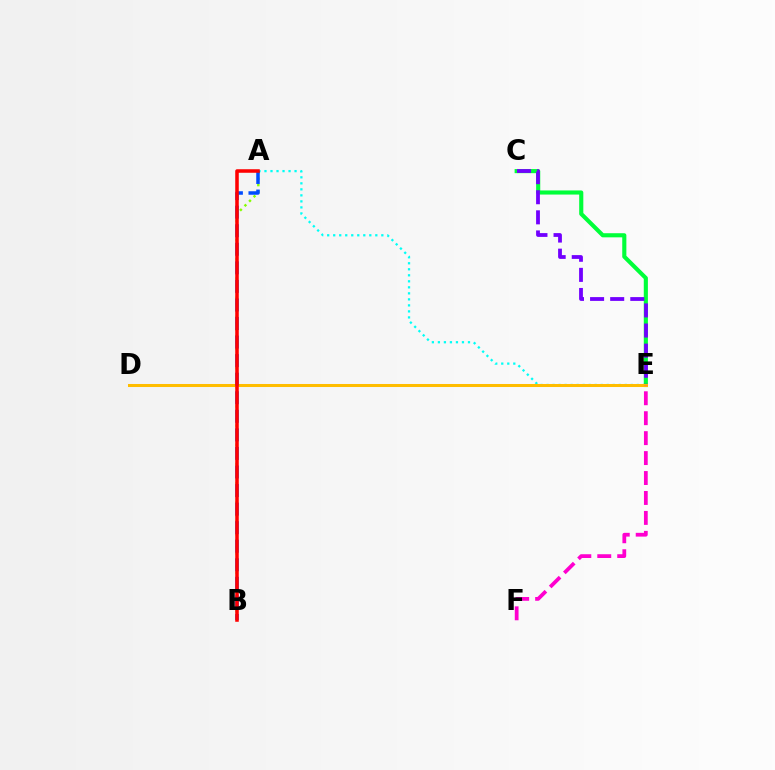{('A', 'E'): [{'color': '#00fff6', 'line_style': 'dotted', 'thickness': 1.63}], ('C', 'E'): [{'color': '#00ff39', 'line_style': 'solid', 'thickness': 2.96}, {'color': '#7200ff', 'line_style': 'dashed', 'thickness': 2.73}], ('A', 'B'): [{'color': '#84ff00', 'line_style': 'dotted', 'thickness': 1.74}, {'color': '#004bff', 'line_style': 'dashed', 'thickness': 2.52}, {'color': '#ff0000', 'line_style': 'solid', 'thickness': 2.55}], ('D', 'E'): [{'color': '#ffbd00', 'line_style': 'solid', 'thickness': 2.18}], ('E', 'F'): [{'color': '#ff00cf', 'line_style': 'dashed', 'thickness': 2.71}]}